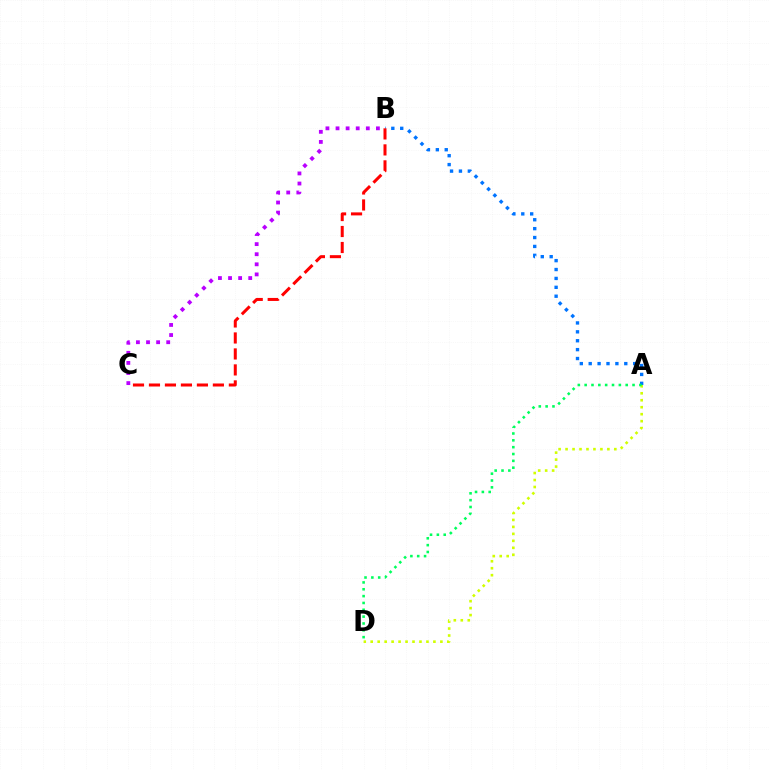{('A', 'B'): [{'color': '#0074ff', 'line_style': 'dotted', 'thickness': 2.42}], ('B', 'C'): [{'color': '#b900ff', 'line_style': 'dotted', 'thickness': 2.74}, {'color': '#ff0000', 'line_style': 'dashed', 'thickness': 2.17}], ('A', 'D'): [{'color': '#d1ff00', 'line_style': 'dotted', 'thickness': 1.89}, {'color': '#00ff5c', 'line_style': 'dotted', 'thickness': 1.86}]}